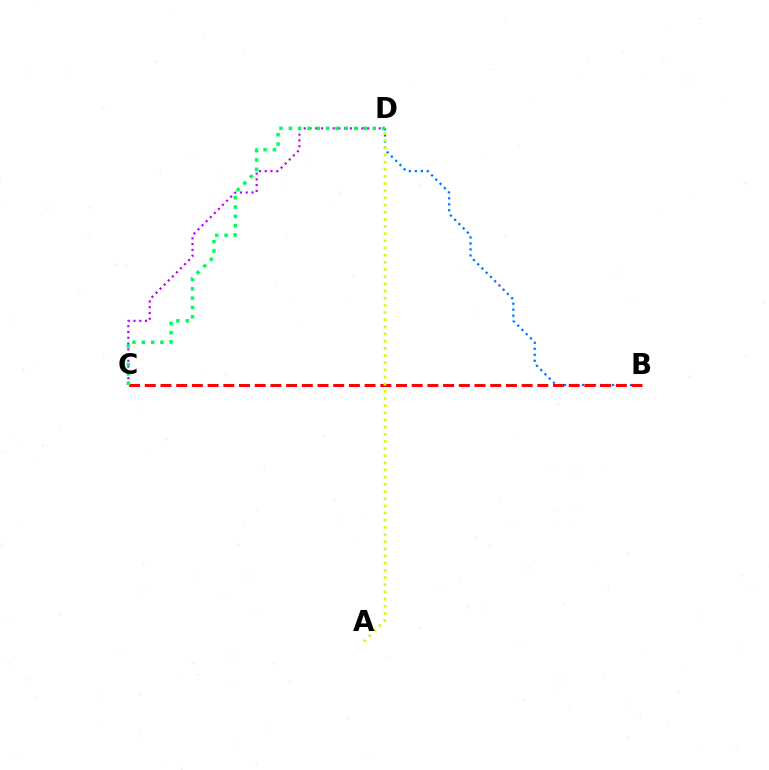{('C', 'D'): [{'color': '#b900ff', 'line_style': 'dotted', 'thickness': 1.57}, {'color': '#00ff5c', 'line_style': 'dotted', 'thickness': 2.53}], ('B', 'D'): [{'color': '#0074ff', 'line_style': 'dotted', 'thickness': 1.63}], ('B', 'C'): [{'color': '#ff0000', 'line_style': 'dashed', 'thickness': 2.13}], ('A', 'D'): [{'color': '#d1ff00', 'line_style': 'dotted', 'thickness': 1.95}]}